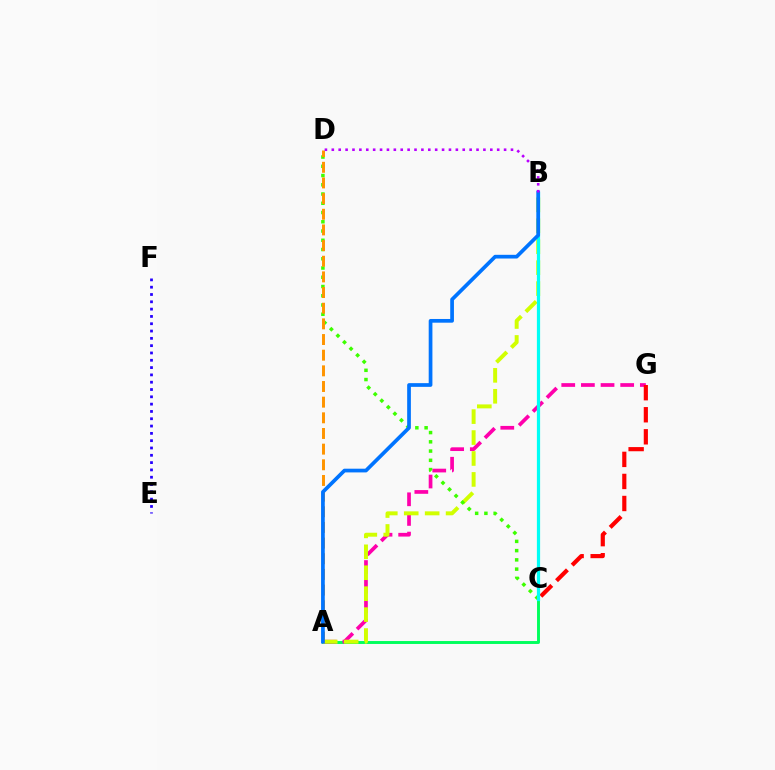{('A', 'C'): [{'color': '#00ff5c', 'line_style': 'solid', 'thickness': 2.11}], ('A', 'G'): [{'color': '#ff00ac', 'line_style': 'dashed', 'thickness': 2.67}], ('C', 'G'): [{'color': '#ff0000', 'line_style': 'dashed', 'thickness': 3.0}], ('A', 'B'): [{'color': '#d1ff00', 'line_style': 'dashed', 'thickness': 2.84}, {'color': '#0074ff', 'line_style': 'solid', 'thickness': 2.67}], ('C', 'D'): [{'color': '#3dff00', 'line_style': 'dotted', 'thickness': 2.51}], ('A', 'D'): [{'color': '#ff9400', 'line_style': 'dashed', 'thickness': 2.13}], ('E', 'F'): [{'color': '#2500ff', 'line_style': 'dotted', 'thickness': 1.99}], ('B', 'C'): [{'color': '#00fff6', 'line_style': 'solid', 'thickness': 2.31}], ('B', 'D'): [{'color': '#b900ff', 'line_style': 'dotted', 'thickness': 1.87}]}